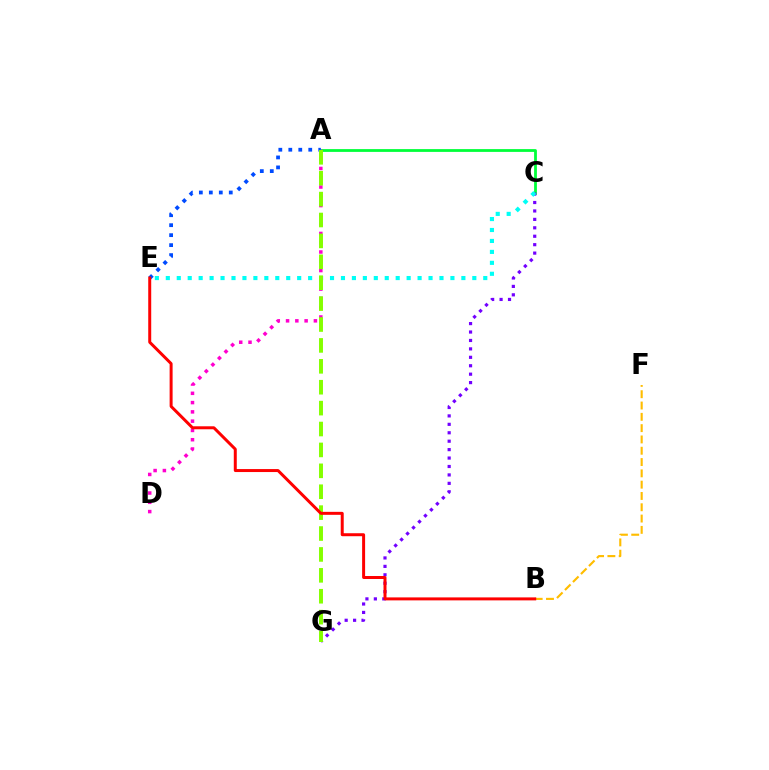{('A', 'C'): [{'color': '#00ff39', 'line_style': 'solid', 'thickness': 2.01}], ('A', 'D'): [{'color': '#ff00cf', 'line_style': 'dotted', 'thickness': 2.52}], ('C', 'G'): [{'color': '#7200ff', 'line_style': 'dotted', 'thickness': 2.29}], ('A', 'E'): [{'color': '#004bff', 'line_style': 'dotted', 'thickness': 2.71}], ('B', 'F'): [{'color': '#ffbd00', 'line_style': 'dashed', 'thickness': 1.54}], ('C', 'E'): [{'color': '#00fff6', 'line_style': 'dotted', 'thickness': 2.97}], ('A', 'G'): [{'color': '#84ff00', 'line_style': 'dashed', 'thickness': 2.84}], ('B', 'E'): [{'color': '#ff0000', 'line_style': 'solid', 'thickness': 2.15}]}